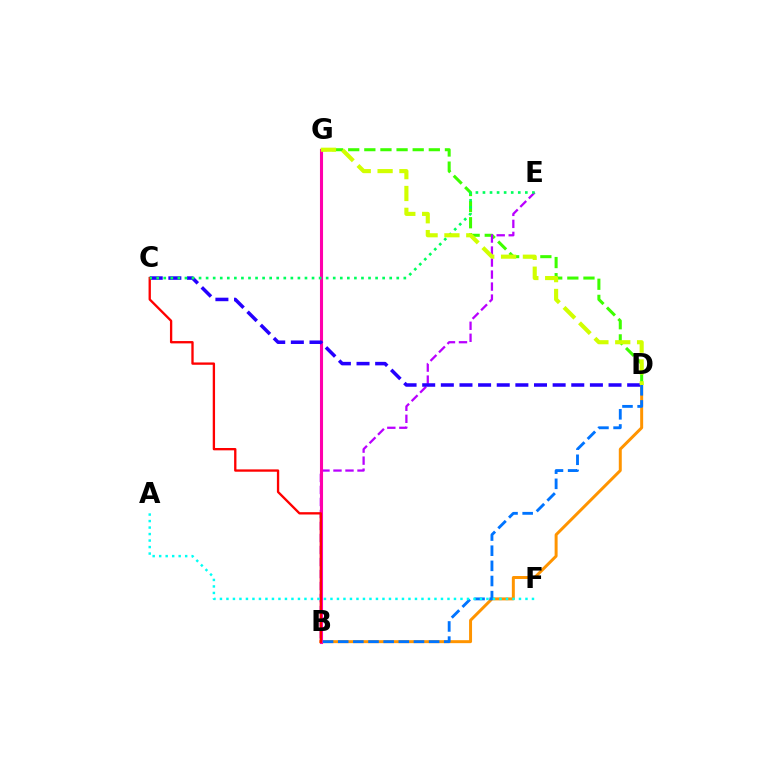{('D', 'G'): [{'color': '#3dff00', 'line_style': 'dashed', 'thickness': 2.19}, {'color': '#d1ff00', 'line_style': 'dashed', 'thickness': 2.97}], ('B', 'E'): [{'color': '#b900ff', 'line_style': 'dashed', 'thickness': 1.63}], ('B', 'D'): [{'color': '#ff9400', 'line_style': 'solid', 'thickness': 2.14}, {'color': '#0074ff', 'line_style': 'dashed', 'thickness': 2.06}], ('B', 'G'): [{'color': '#ff00ac', 'line_style': 'solid', 'thickness': 2.22}], ('C', 'D'): [{'color': '#2500ff', 'line_style': 'dashed', 'thickness': 2.53}], ('B', 'C'): [{'color': '#ff0000', 'line_style': 'solid', 'thickness': 1.68}], ('C', 'E'): [{'color': '#00ff5c', 'line_style': 'dotted', 'thickness': 1.92}], ('A', 'F'): [{'color': '#00fff6', 'line_style': 'dotted', 'thickness': 1.77}]}